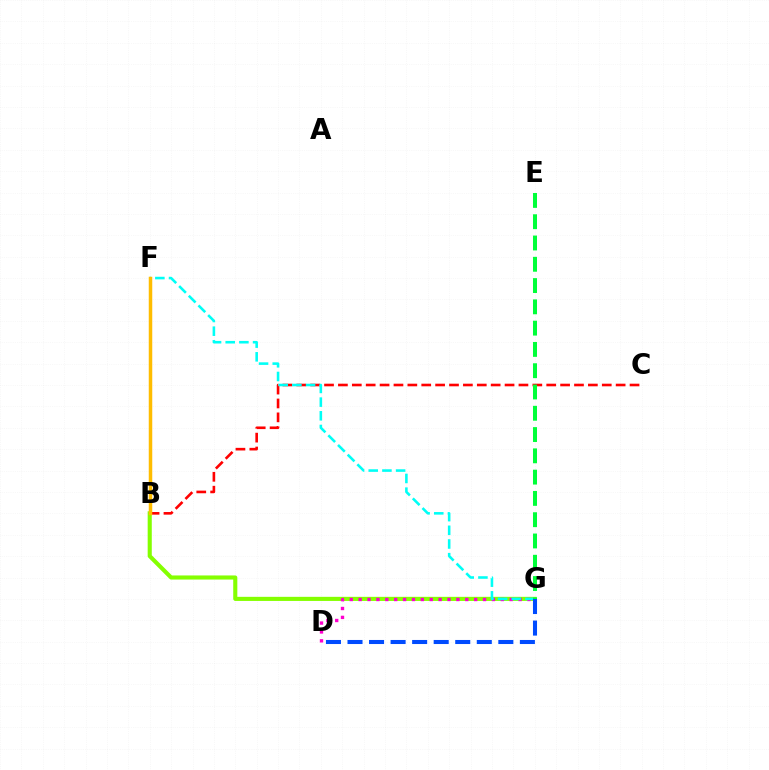{('B', 'G'): [{'color': '#84ff00', 'line_style': 'solid', 'thickness': 2.95}], ('B', 'C'): [{'color': '#ff0000', 'line_style': 'dashed', 'thickness': 1.89}], ('D', 'G'): [{'color': '#ff00cf', 'line_style': 'dotted', 'thickness': 2.41}, {'color': '#004bff', 'line_style': 'dashed', 'thickness': 2.93}], ('F', 'G'): [{'color': '#00fff6', 'line_style': 'dashed', 'thickness': 1.86}], ('B', 'F'): [{'color': '#7200ff', 'line_style': 'dotted', 'thickness': 2.03}, {'color': '#ffbd00', 'line_style': 'solid', 'thickness': 2.52}], ('E', 'G'): [{'color': '#00ff39', 'line_style': 'dashed', 'thickness': 2.89}]}